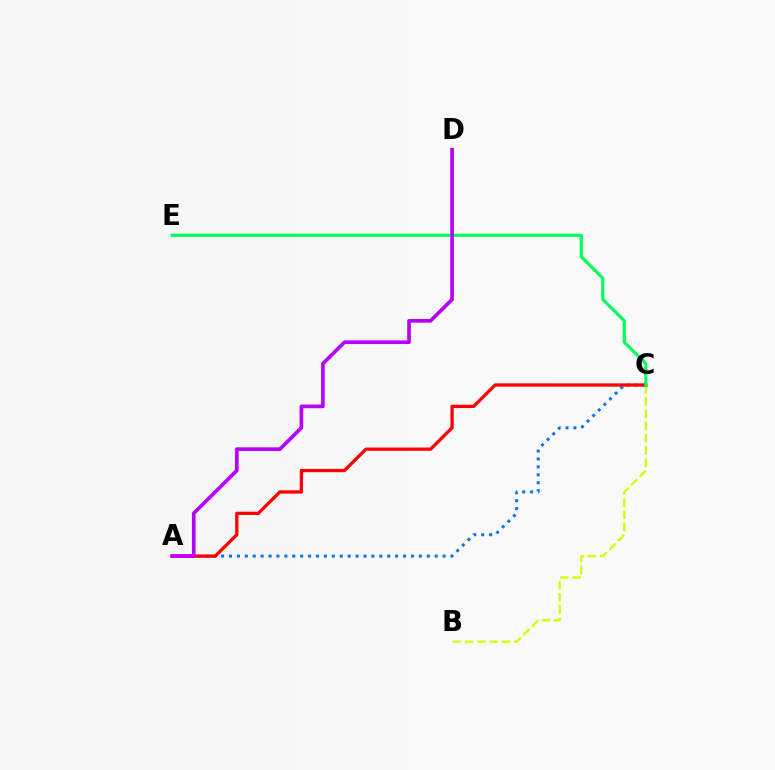{('A', 'C'): [{'color': '#0074ff', 'line_style': 'dotted', 'thickness': 2.15}, {'color': '#ff0000', 'line_style': 'solid', 'thickness': 2.37}], ('B', 'C'): [{'color': '#d1ff00', 'line_style': 'dashed', 'thickness': 1.66}], ('C', 'E'): [{'color': '#00ff5c', 'line_style': 'solid', 'thickness': 2.29}], ('A', 'D'): [{'color': '#b900ff', 'line_style': 'solid', 'thickness': 2.64}]}